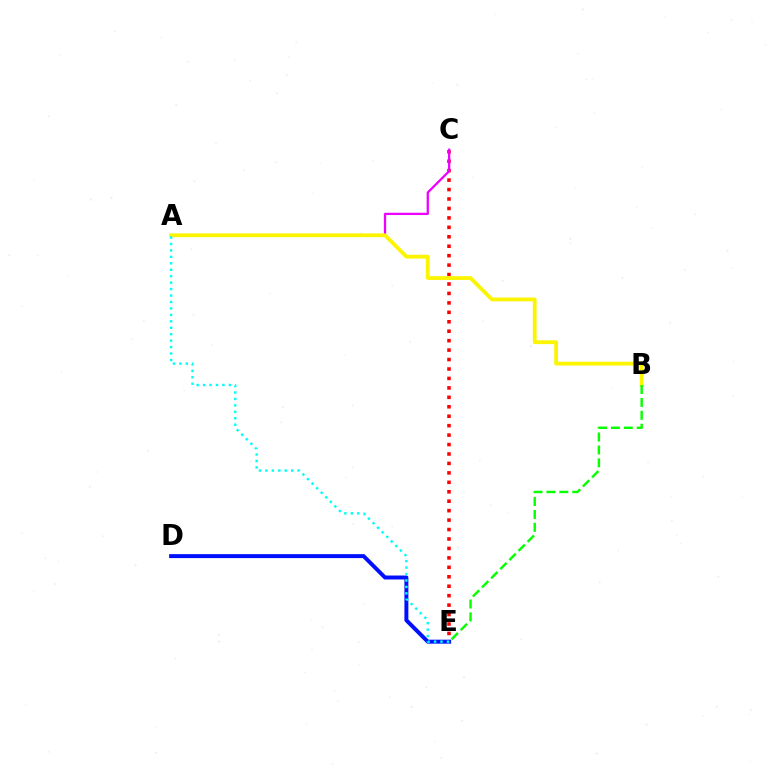{('C', 'E'): [{'color': '#ff0000', 'line_style': 'dotted', 'thickness': 2.57}], ('A', 'C'): [{'color': '#ee00ff', 'line_style': 'solid', 'thickness': 1.63}], ('D', 'E'): [{'color': '#0010ff', 'line_style': 'solid', 'thickness': 2.85}], ('A', 'B'): [{'color': '#fcf500', 'line_style': 'solid', 'thickness': 2.74}], ('A', 'E'): [{'color': '#00fff6', 'line_style': 'dotted', 'thickness': 1.75}], ('B', 'E'): [{'color': '#08ff00', 'line_style': 'dashed', 'thickness': 1.75}]}